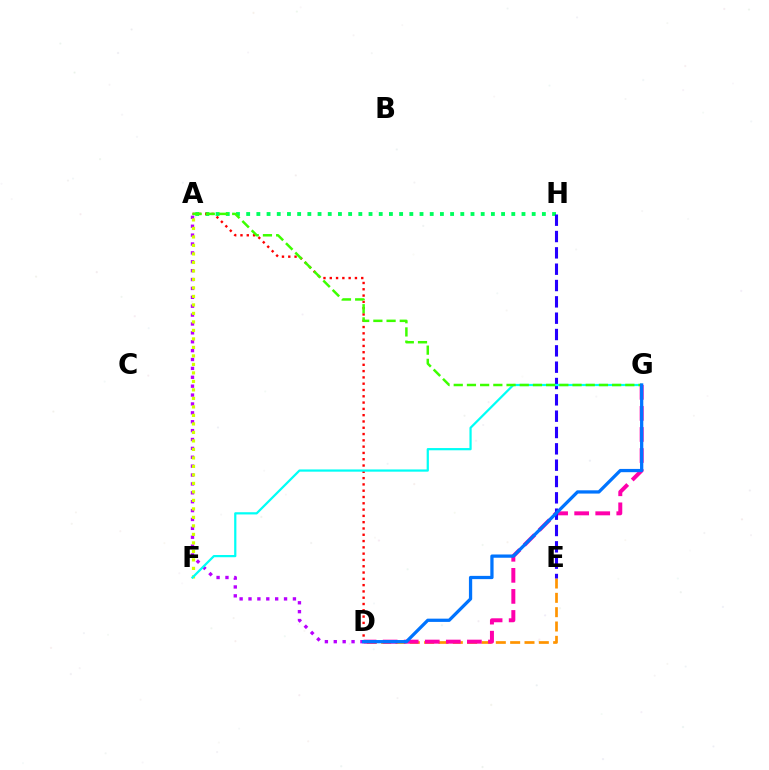{('A', 'D'): [{'color': '#b900ff', 'line_style': 'dotted', 'thickness': 2.41}, {'color': '#ff0000', 'line_style': 'dotted', 'thickness': 1.71}], ('D', 'E'): [{'color': '#ff9400', 'line_style': 'dashed', 'thickness': 1.95}], ('A', 'H'): [{'color': '#00ff5c', 'line_style': 'dotted', 'thickness': 2.77}], ('D', 'G'): [{'color': '#ff00ac', 'line_style': 'dashed', 'thickness': 2.86}, {'color': '#0074ff', 'line_style': 'solid', 'thickness': 2.35}], ('A', 'F'): [{'color': '#d1ff00', 'line_style': 'dotted', 'thickness': 2.31}], ('E', 'H'): [{'color': '#2500ff', 'line_style': 'dashed', 'thickness': 2.22}], ('F', 'G'): [{'color': '#00fff6', 'line_style': 'solid', 'thickness': 1.6}], ('A', 'G'): [{'color': '#3dff00', 'line_style': 'dashed', 'thickness': 1.79}]}